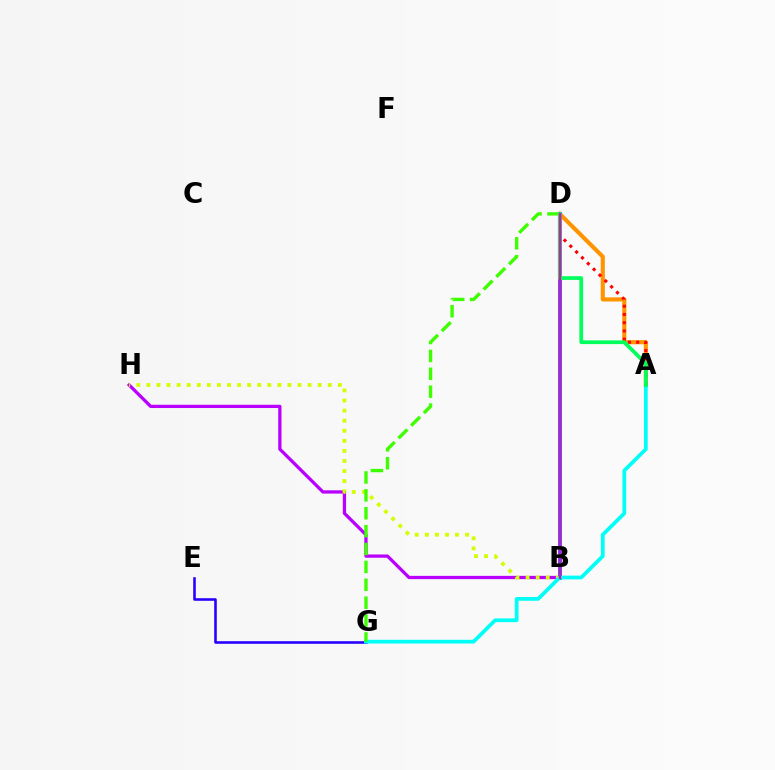{('A', 'D'): [{'color': '#ff9400', 'line_style': 'solid', 'thickness': 2.97}, {'color': '#ff0000', 'line_style': 'dotted', 'thickness': 2.24}, {'color': '#00ff5c', 'line_style': 'solid', 'thickness': 2.69}], ('B', 'H'): [{'color': '#b900ff', 'line_style': 'solid', 'thickness': 2.36}, {'color': '#d1ff00', 'line_style': 'dotted', 'thickness': 2.74}], ('E', 'G'): [{'color': '#2500ff', 'line_style': 'solid', 'thickness': 1.86}], ('B', 'D'): [{'color': '#0074ff', 'line_style': 'solid', 'thickness': 2.78}, {'color': '#ff00ac', 'line_style': 'solid', 'thickness': 1.61}], ('A', 'G'): [{'color': '#00fff6', 'line_style': 'solid', 'thickness': 2.7}], ('D', 'G'): [{'color': '#3dff00', 'line_style': 'dashed', 'thickness': 2.43}]}